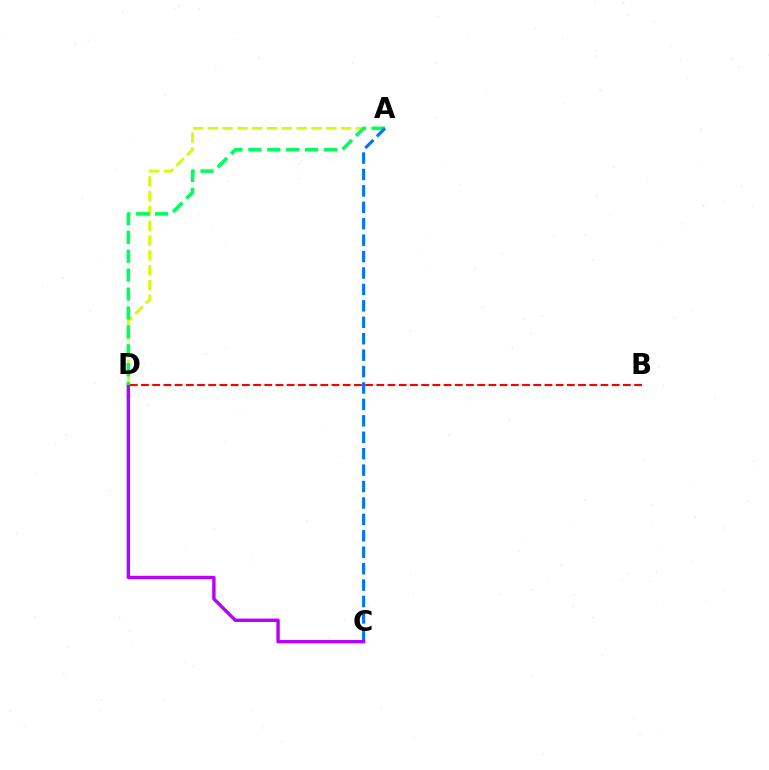{('A', 'D'): [{'color': '#d1ff00', 'line_style': 'dashed', 'thickness': 2.01}, {'color': '#00ff5c', 'line_style': 'dashed', 'thickness': 2.57}], ('C', 'D'): [{'color': '#b900ff', 'line_style': 'solid', 'thickness': 2.45}], ('B', 'D'): [{'color': '#ff0000', 'line_style': 'dashed', 'thickness': 1.52}], ('A', 'C'): [{'color': '#0074ff', 'line_style': 'dashed', 'thickness': 2.23}]}